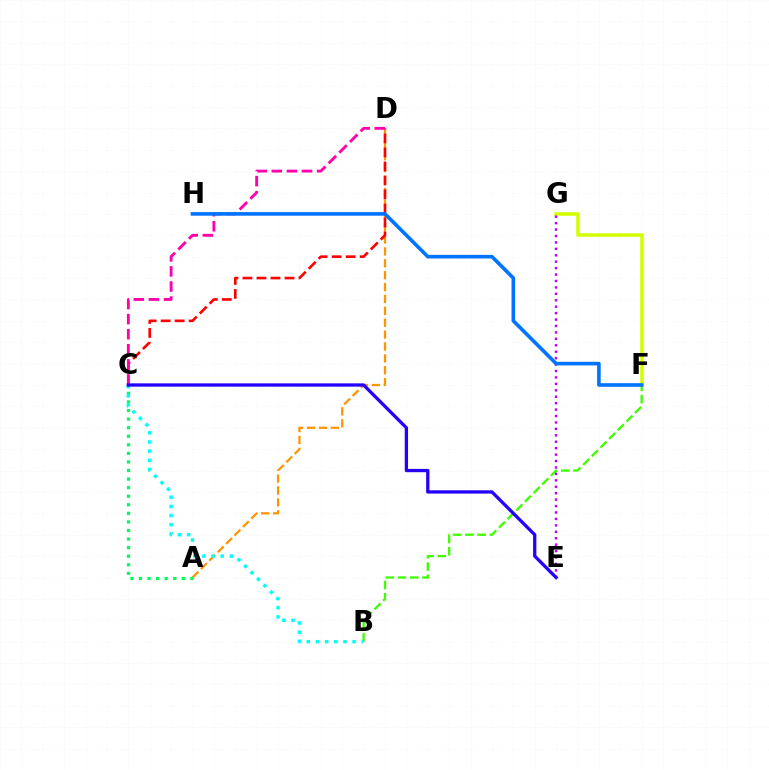{('A', 'D'): [{'color': '#ff9400', 'line_style': 'dashed', 'thickness': 1.62}], ('A', 'C'): [{'color': '#00ff5c', 'line_style': 'dotted', 'thickness': 2.33}], ('B', 'F'): [{'color': '#3dff00', 'line_style': 'dashed', 'thickness': 1.66}], ('C', 'D'): [{'color': '#ff0000', 'line_style': 'dashed', 'thickness': 1.9}, {'color': '#ff00ac', 'line_style': 'dashed', 'thickness': 2.05}], ('B', 'C'): [{'color': '#00fff6', 'line_style': 'dotted', 'thickness': 2.49}], ('F', 'G'): [{'color': '#d1ff00', 'line_style': 'solid', 'thickness': 2.55}], ('E', 'G'): [{'color': '#b900ff', 'line_style': 'dotted', 'thickness': 1.75}], ('F', 'H'): [{'color': '#0074ff', 'line_style': 'solid', 'thickness': 2.6}], ('C', 'E'): [{'color': '#2500ff', 'line_style': 'solid', 'thickness': 2.37}]}